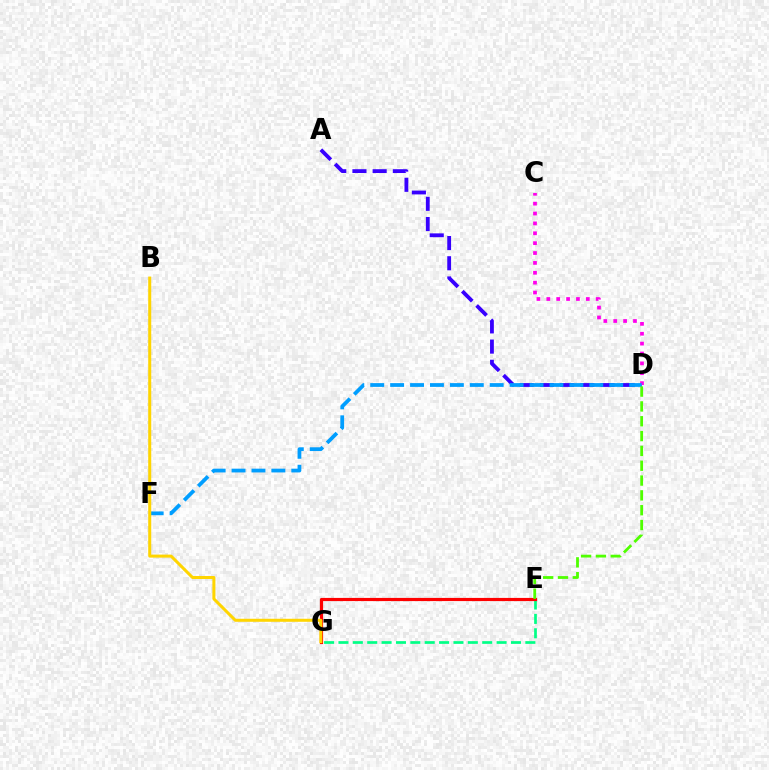{('E', 'G'): [{'color': '#00ff86', 'line_style': 'dashed', 'thickness': 1.95}, {'color': '#ff0000', 'line_style': 'solid', 'thickness': 2.29}], ('A', 'D'): [{'color': '#3700ff', 'line_style': 'dashed', 'thickness': 2.75}], ('C', 'D'): [{'color': '#ff00ed', 'line_style': 'dotted', 'thickness': 2.68}], ('D', 'F'): [{'color': '#009eff', 'line_style': 'dashed', 'thickness': 2.71}], ('B', 'G'): [{'color': '#ffd500', 'line_style': 'solid', 'thickness': 2.17}], ('D', 'E'): [{'color': '#4fff00', 'line_style': 'dashed', 'thickness': 2.01}]}